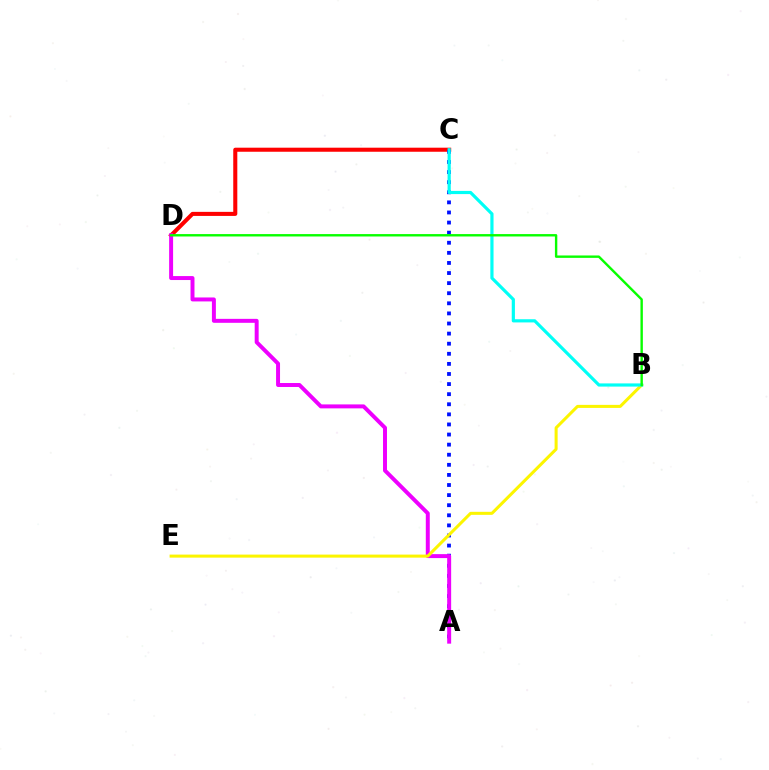{('C', 'D'): [{'color': '#ff0000', 'line_style': 'solid', 'thickness': 2.92}], ('A', 'C'): [{'color': '#0010ff', 'line_style': 'dotted', 'thickness': 2.74}], ('A', 'D'): [{'color': '#ee00ff', 'line_style': 'solid', 'thickness': 2.85}], ('B', 'E'): [{'color': '#fcf500', 'line_style': 'solid', 'thickness': 2.18}], ('B', 'C'): [{'color': '#00fff6', 'line_style': 'solid', 'thickness': 2.29}], ('B', 'D'): [{'color': '#08ff00', 'line_style': 'solid', 'thickness': 1.72}]}